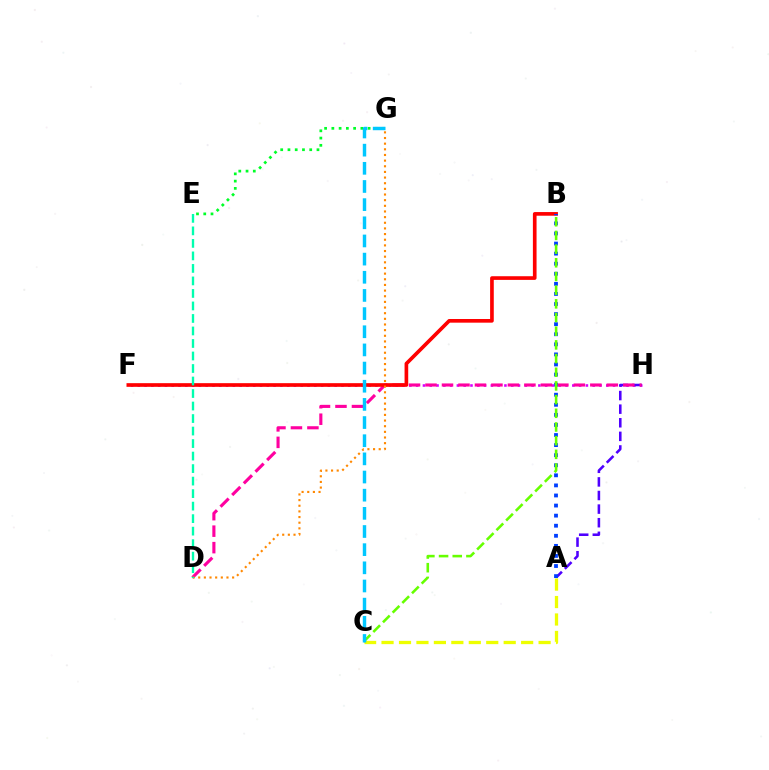{('E', 'G'): [{'color': '#00ff27', 'line_style': 'dotted', 'thickness': 1.97}], ('F', 'H'): [{'color': '#d600ff', 'line_style': 'dotted', 'thickness': 1.84}], ('A', 'H'): [{'color': '#4f00ff', 'line_style': 'dashed', 'thickness': 1.85}], ('D', 'H'): [{'color': '#ff00a0', 'line_style': 'dashed', 'thickness': 2.24}], ('B', 'F'): [{'color': '#ff0000', 'line_style': 'solid', 'thickness': 2.64}], ('D', 'G'): [{'color': '#ff8800', 'line_style': 'dotted', 'thickness': 1.54}], ('A', 'C'): [{'color': '#eeff00', 'line_style': 'dashed', 'thickness': 2.37}], ('A', 'B'): [{'color': '#003fff', 'line_style': 'dotted', 'thickness': 2.74}], ('B', 'C'): [{'color': '#66ff00', 'line_style': 'dashed', 'thickness': 1.86}], ('D', 'E'): [{'color': '#00ffaf', 'line_style': 'dashed', 'thickness': 1.7}], ('C', 'G'): [{'color': '#00c7ff', 'line_style': 'dashed', 'thickness': 2.47}]}